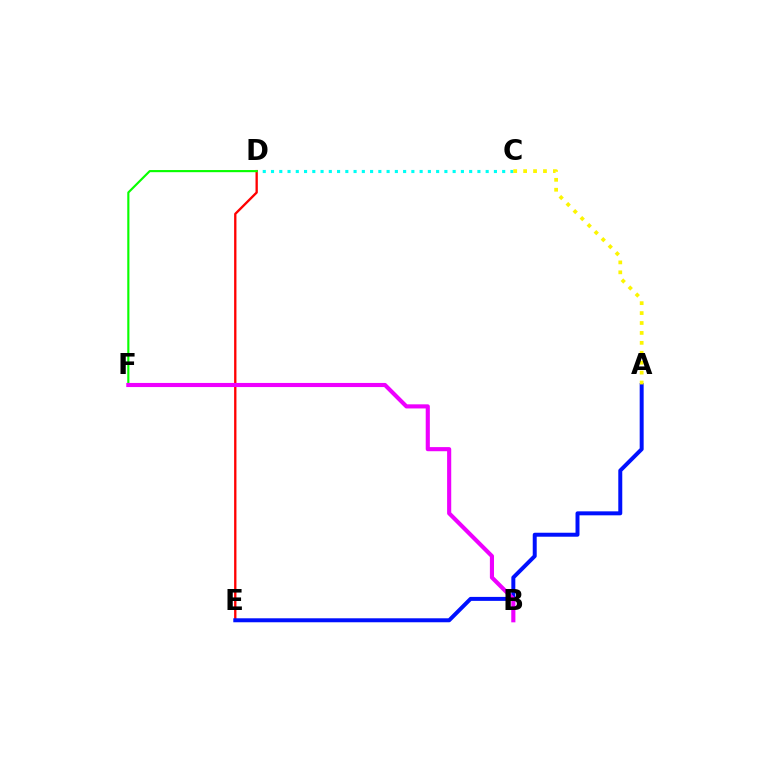{('D', 'E'): [{'color': '#ff0000', 'line_style': 'solid', 'thickness': 1.68}], ('A', 'E'): [{'color': '#0010ff', 'line_style': 'solid', 'thickness': 2.86}], ('C', 'D'): [{'color': '#00fff6', 'line_style': 'dotted', 'thickness': 2.24}], ('D', 'F'): [{'color': '#08ff00', 'line_style': 'solid', 'thickness': 1.54}], ('B', 'F'): [{'color': '#ee00ff', 'line_style': 'solid', 'thickness': 2.97}], ('A', 'C'): [{'color': '#fcf500', 'line_style': 'dotted', 'thickness': 2.7}]}